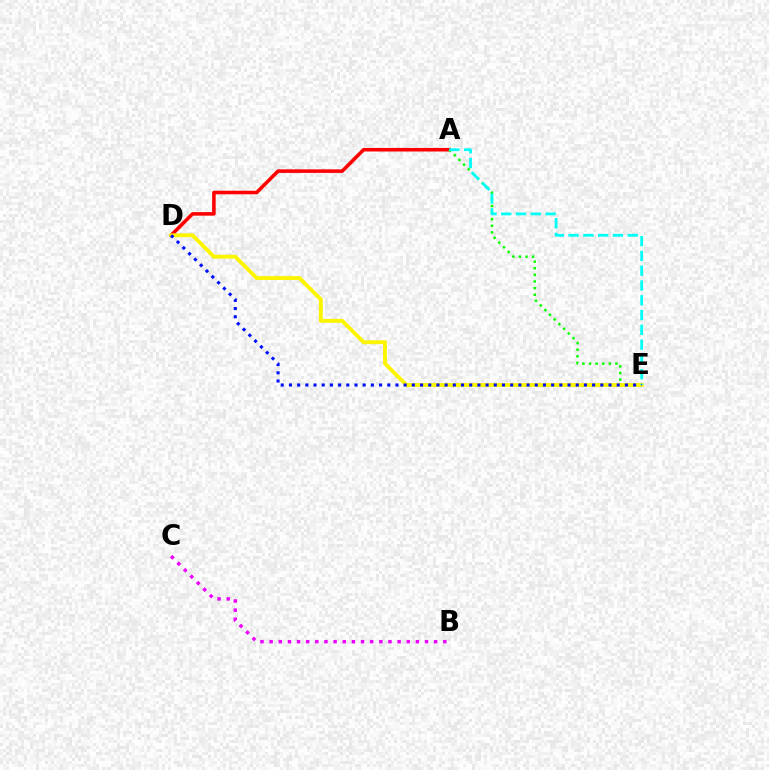{('A', 'D'): [{'color': '#ff0000', 'line_style': 'solid', 'thickness': 2.56}], ('A', 'E'): [{'color': '#08ff00', 'line_style': 'dotted', 'thickness': 1.8}, {'color': '#00fff6', 'line_style': 'dashed', 'thickness': 2.01}], ('D', 'E'): [{'color': '#fcf500', 'line_style': 'solid', 'thickness': 2.79}, {'color': '#0010ff', 'line_style': 'dotted', 'thickness': 2.23}], ('B', 'C'): [{'color': '#ee00ff', 'line_style': 'dotted', 'thickness': 2.48}]}